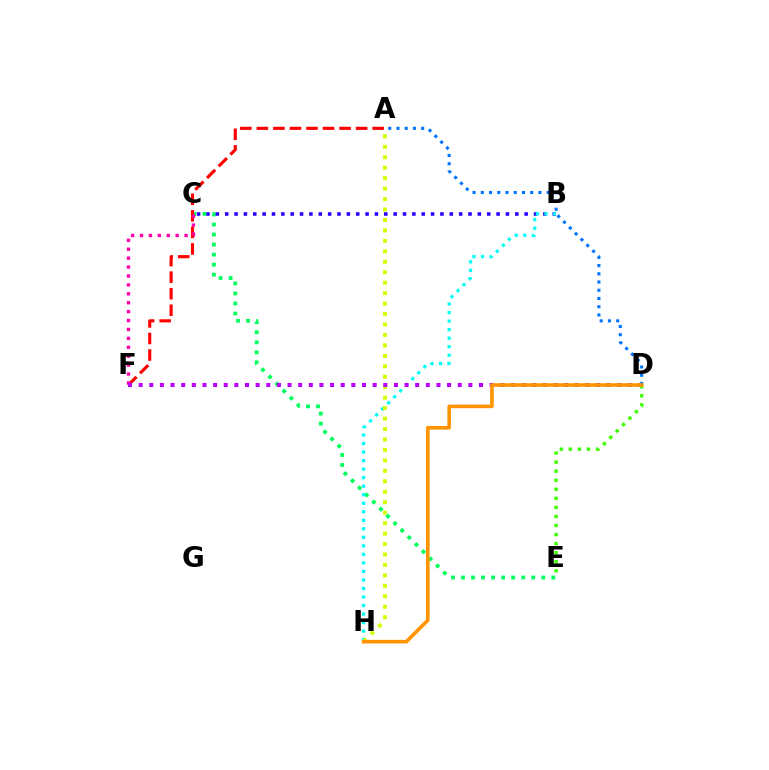{('C', 'E'): [{'color': '#00ff5c', 'line_style': 'dotted', 'thickness': 2.73}], ('B', 'C'): [{'color': '#2500ff', 'line_style': 'dotted', 'thickness': 2.54}], ('B', 'H'): [{'color': '#00fff6', 'line_style': 'dotted', 'thickness': 2.32}], ('A', 'H'): [{'color': '#d1ff00', 'line_style': 'dotted', 'thickness': 2.84}], ('A', 'F'): [{'color': '#ff0000', 'line_style': 'dashed', 'thickness': 2.25}], ('C', 'F'): [{'color': '#ff00ac', 'line_style': 'dotted', 'thickness': 2.42}], ('D', 'F'): [{'color': '#b900ff', 'line_style': 'dotted', 'thickness': 2.89}], ('D', 'E'): [{'color': '#3dff00', 'line_style': 'dotted', 'thickness': 2.46}], ('A', 'D'): [{'color': '#0074ff', 'line_style': 'dotted', 'thickness': 2.24}], ('D', 'H'): [{'color': '#ff9400', 'line_style': 'solid', 'thickness': 2.58}]}